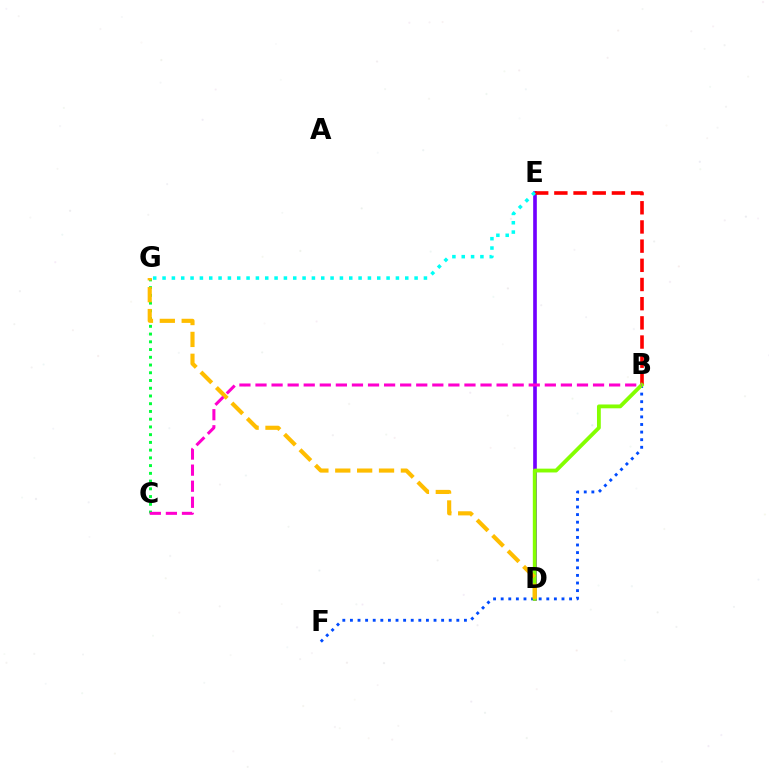{('D', 'E'): [{'color': '#7200ff', 'line_style': 'solid', 'thickness': 2.63}], ('B', 'E'): [{'color': '#ff0000', 'line_style': 'dashed', 'thickness': 2.61}], ('C', 'G'): [{'color': '#00ff39', 'line_style': 'dotted', 'thickness': 2.1}], ('B', 'F'): [{'color': '#004bff', 'line_style': 'dotted', 'thickness': 2.07}], ('B', 'D'): [{'color': '#84ff00', 'line_style': 'solid', 'thickness': 2.75}], ('D', 'G'): [{'color': '#ffbd00', 'line_style': 'dashed', 'thickness': 2.97}], ('E', 'G'): [{'color': '#00fff6', 'line_style': 'dotted', 'thickness': 2.54}], ('B', 'C'): [{'color': '#ff00cf', 'line_style': 'dashed', 'thickness': 2.18}]}